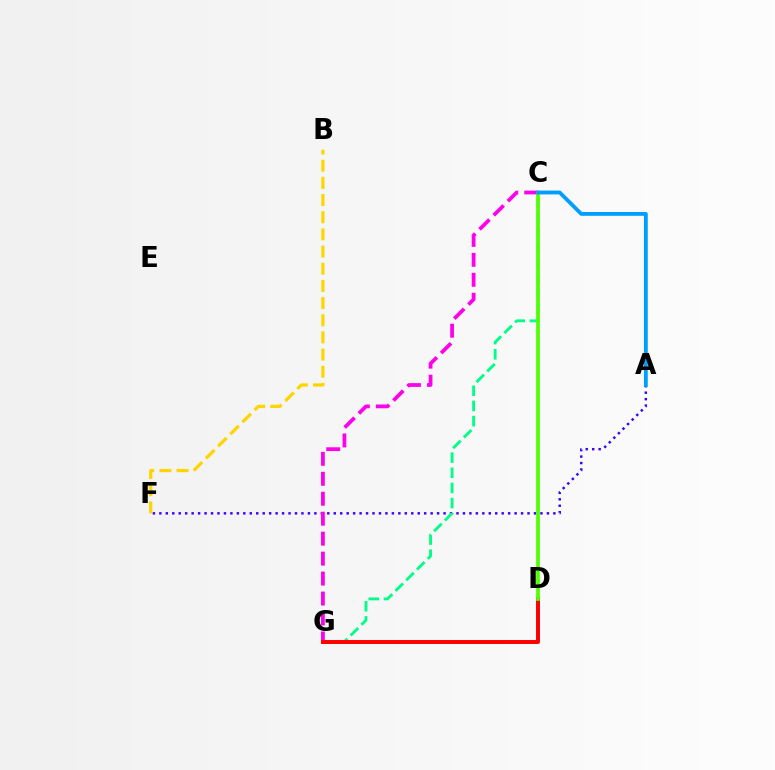{('A', 'F'): [{'color': '#3700ff', 'line_style': 'dotted', 'thickness': 1.75}], ('C', 'G'): [{'color': '#00ff86', 'line_style': 'dashed', 'thickness': 2.06}, {'color': '#ff00ed', 'line_style': 'dashed', 'thickness': 2.71}], ('B', 'F'): [{'color': '#ffd500', 'line_style': 'dashed', 'thickness': 2.33}], ('D', 'G'): [{'color': '#ff0000', 'line_style': 'solid', 'thickness': 2.85}], ('C', 'D'): [{'color': '#4fff00', 'line_style': 'solid', 'thickness': 2.67}], ('A', 'C'): [{'color': '#009eff', 'line_style': 'solid', 'thickness': 2.76}]}